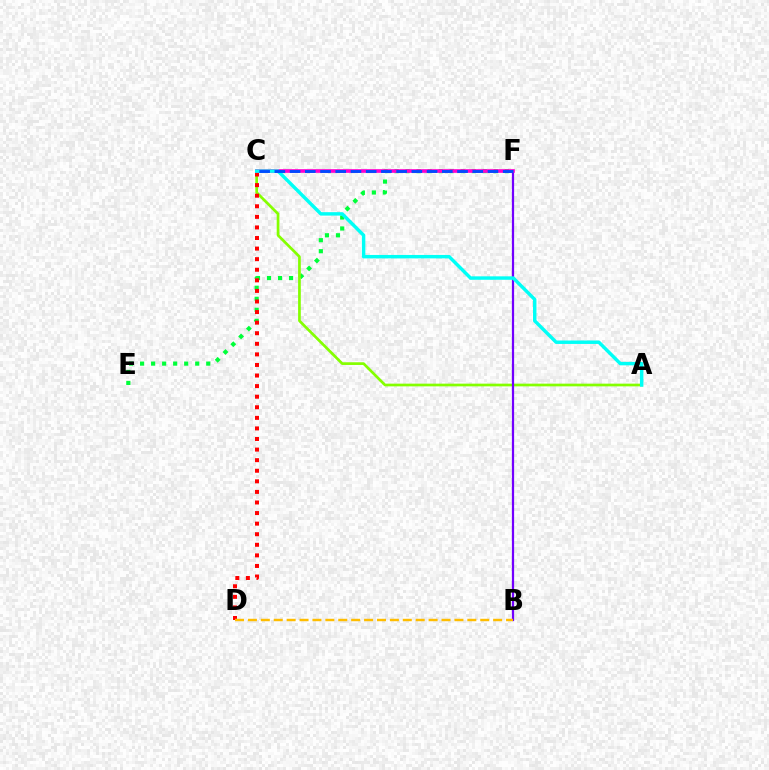{('E', 'F'): [{'color': '#00ff39', 'line_style': 'dotted', 'thickness': 3.0}], ('A', 'C'): [{'color': '#84ff00', 'line_style': 'solid', 'thickness': 1.95}, {'color': '#00fff6', 'line_style': 'solid', 'thickness': 2.47}], ('C', 'D'): [{'color': '#ff0000', 'line_style': 'dotted', 'thickness': 2.87}], ('B', 'F'): [{'color': '#7200ff', 'line_style': 'solid', 'thickness': 1.6}], ('C', 'F'): [{'color': '#ff00cf', 'line_style': 'solid', 'thickness': 2.63}, {'color': '#004bff', 'line_style': 'dashed', 'thickness': 2.07}], ('B', 'D'): [{'color': '#ffbd00', 'line_style': 'dashed', 'thickness': 1.75}]}